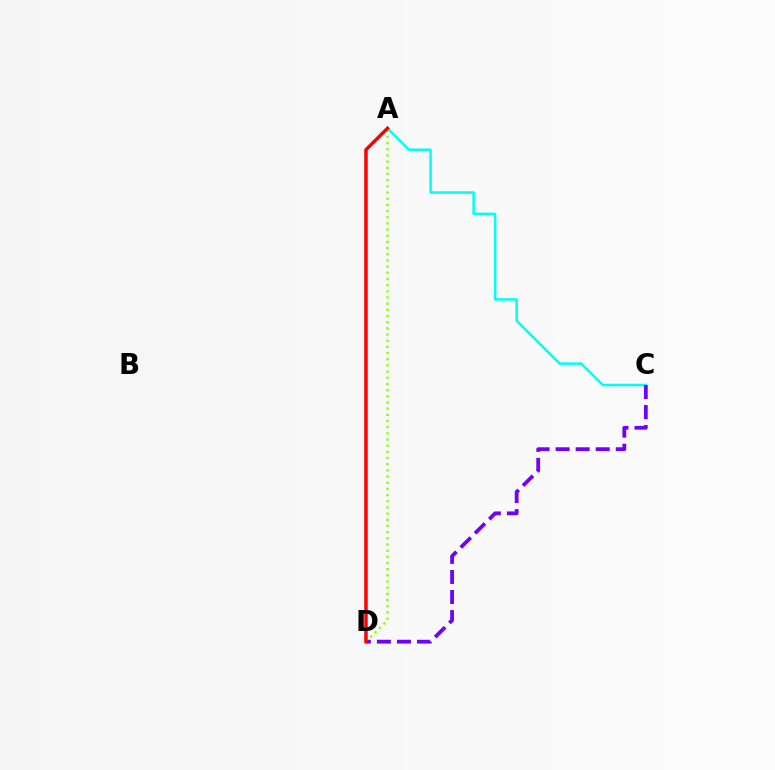{('A', 'C'): [{'color': '#00fff6', 'line_style': 'solid', 'thickness': 1.81}], ('A', 'D'): [{'color': '#84ff00', 'line_style': 'dotted', 'thickness': 1.68}, {'color': '#ff0000', 'line_style': 'solid', 'thickness': 2.5}], ('C', 'D'): [{'color': '#7200ff', 'line_style': 'dashed', 'thickness': 2.72}]}